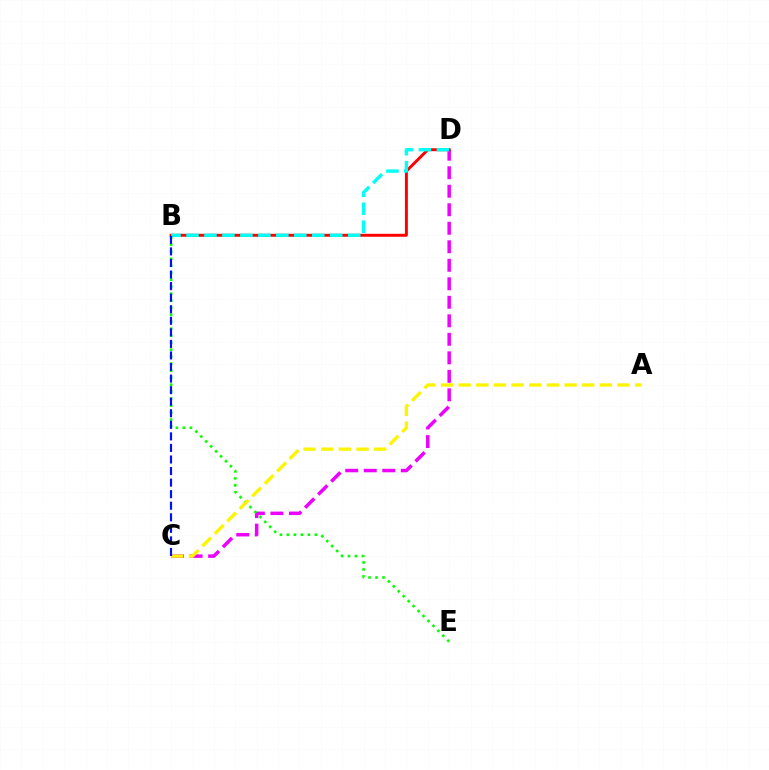{('C', 'D'): [{'color': '#ee00ff', 'line_style': 'dashed', 'thickness': 2.51}], ('B', 'D'): [{'color': '#ff0000', 'line_style': 'solid', 'thickness': 2.12}, {'color': '#00fff6', 'line_style': 'dashed', 'thickness': 2.44}], ('B', 'E'): [{'color': '#08ff00', 'line_style': 'dotted', 'thickness': 1.9}], ('A', 'C'): [{'color': '#fcf500', 'line_style': 'dashed', 'thickness': 2.4}], ('B', 'C'): [{'color': '#0010ff', 'line_style': 'dashed', 'thickness': 1.57}]}